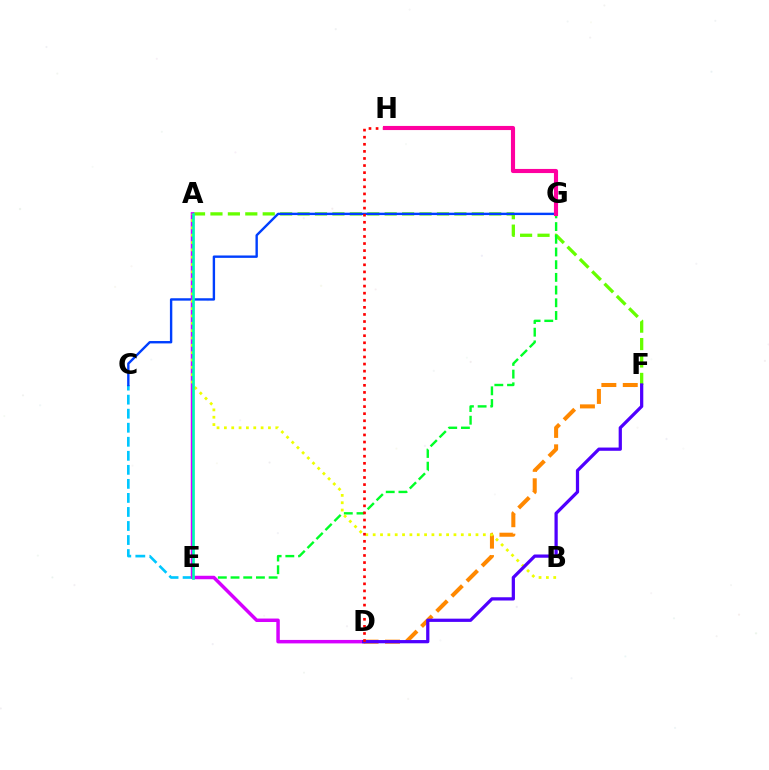{('C', 'E'): [{'color': '#00c7ff', 'line_style': 'dashed', 'thickness': 1.91}], ('A', 'F'): [{'color': '#66ff00', 'line_style': 'dashed', 'thickness': 2.37}], ('C', 'G'): [{'color': '#003fff', 'line_style': 'solid', 'thickness': 1.72}], ('E', 'G'): [{'color': '#00ff27', 'line_style': 'dashed', 'thickness': 1.73}], ('A', 'D'): [{'color': '#d600ff', 'line_style': 'solid', 'thickness': 2.5}], ('D', 'F'): [{'color': '#ff8800', 'line_style': 'dashed', 'thickness': 2.91}, {'color': '#4f00ff', 'line_style': 'solid', 'thickness': 2.33}], ('A', 'B'): [{'color': '#eeff00', 'line_style': 'dotted', 'thickness': 2.0}], ('A', 'E'): [{'color': '#00ffaf', 'line_style': 'solid', 'thickness': 1.91}], ('D', 'H'): [{'color': '#ff0000', 'line_style': 'dotted', 'thickness': 1.93}], ('G', 'H'): [{'color': '#ff00a0', 'line_style': 'solid', 'thickness': 2.97}]}